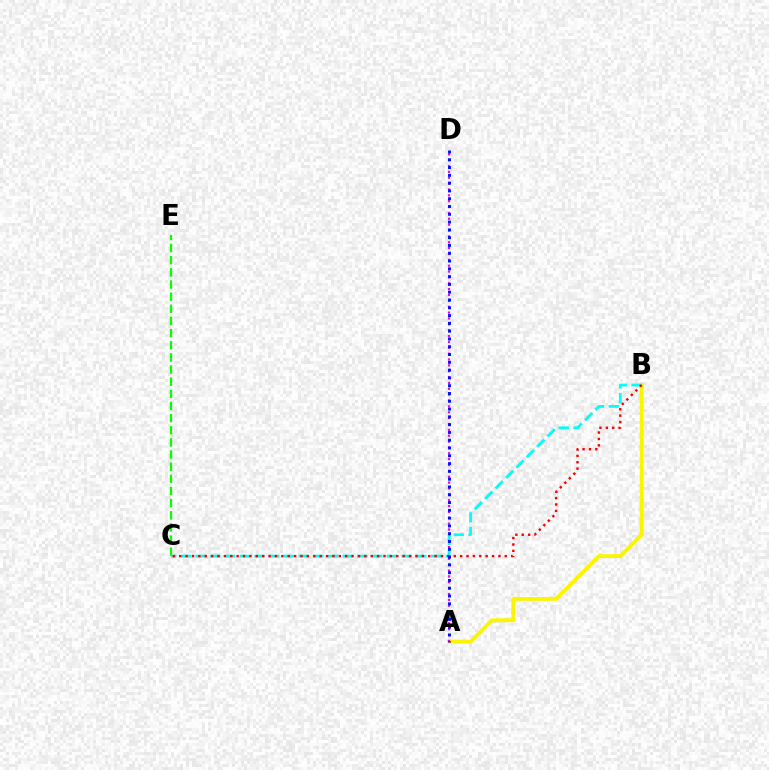{('C', 'E'): [{'color': '#08ff00', 'line_style': 'dashed', 'thickness': 1.65}], ('A', 'B'): [{'color': '#fcf500', 'line_style': 'solid', 'thickness': 2.78}], ('A', 'D'): [{'color': '#ee00ff', 'line_style': 'dotted', 'thickness': 1.59}, {'color': '#0010ff', 'line_style': 'dotted', 'thickness': 2.12}], ('B', 'C'): [{'color': '#00fff6', 'line_style': 'dashed', 'thickness': 2.0}, {'color': '#ff0000', 'line_style': 'dotted', 'thickness': 1.73}]}